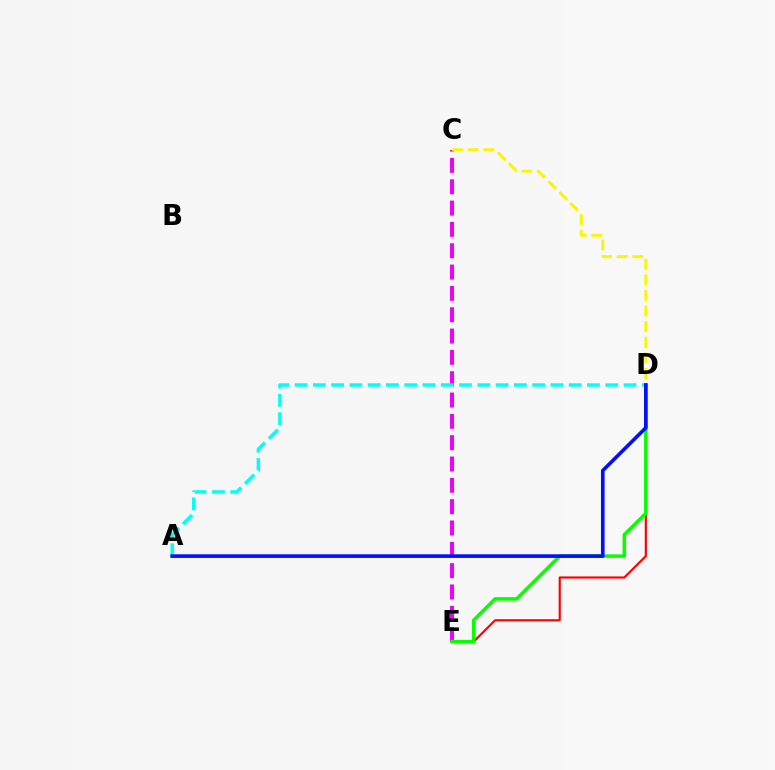{('C', 'E'): [{'color': '#ee00ff', 'line_style': 'dashed', 'thickness': 2.9}], ('C', 'D'): [{'color': '#fcf500', 'line_style': 'dashed', 'thickness': 2.12}], ('D', 'E'): [{'color': '#ff0000', 'line_style': 'solid', 'thickness': 1.55}, {'color': '#08ff00', 'line_style': 'solid', 'thickness': 2.54}], ('A', 'D'): [{'color': '#00fff6', 'line_style': 'dashed', 'thickness': 2.48}, {'color': '#0010ff', 'line_style': 'solid', 'thickness': 2.61}]}